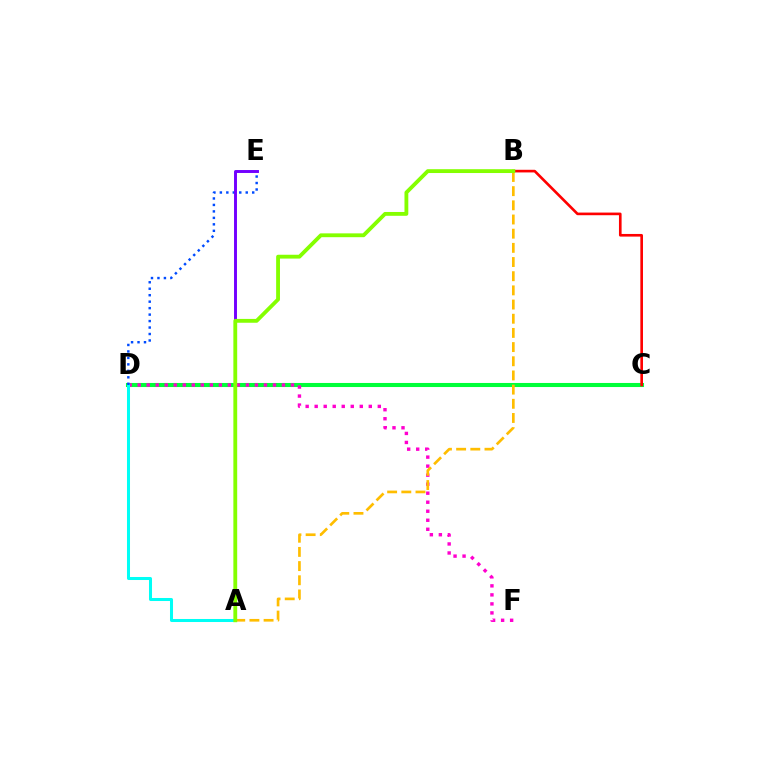{('C', 'D'): [{'color': '#00ff39', 'line_style': 'solid', 'thickness': 2.93}], ('D', 'F'): [{'color': '#ff00cf', 'line_style': 'dotted', 'thickness': 2.45}], ('A', 'D'): [{'color': '#00fff6', 'line_style': 'solid', 'thickness': 2.17}], ('D', 'E'): [{'color': '#004bff', 'line_style': 'dotted', 'thickness': 1.76}], ('A', 'B'): [{'color': '#ffbd00', 'line_style': 'dashed', 'thickness': 1.93}, {'color': '#84ff00', 'line_style': 'solid', 'thickness': 2.76}], ('A', 'E'): [{'color': '#7200ff', 'line_style': 'solid', 'thickness': 2.12}], ('B', 'C'): [{'color': '#ff0000', 'line_style': 'solid', 'thickness': 1.9}]}